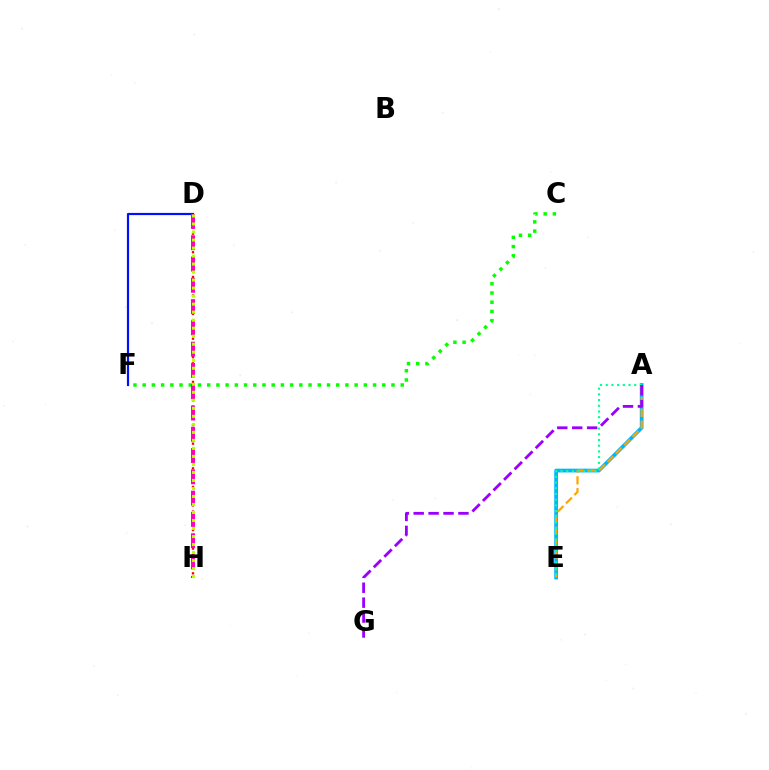{('D', 'F'): [{'color': '#0010ff', 'line_style': 'solid', 'thickness': 1.58}], ('C', 'F'): [{'color': '#08ff00', 'line_style': 'dotted', 'thickness': 2.5}], ('A', 'E'): [{'color': '#00b5ff', 'line_style': 'solid', 'thickness': 2.69}, {'color': '#ffa500', 'line_style': 'dashed', 'thickness': 1.61}, {'color': '#00ff9d', 'line_style': 'dotted', 'thickness': 1.55}], ('D', 'H'): [{'color': '#ff0000', 'line_style': 'dotted', 'thickness': 1.68}, {'color': '#ff00bd', 'line_style': 'dashed', 'thickness': 2.89}, {'color': '#b3ff00', 'line_style': 'dotted', 'thickness': 2.18}], ('A', 'G'): [{'color': '#9b00ff', 'line_style': 'dashed', 'thickness': 2.03}]}